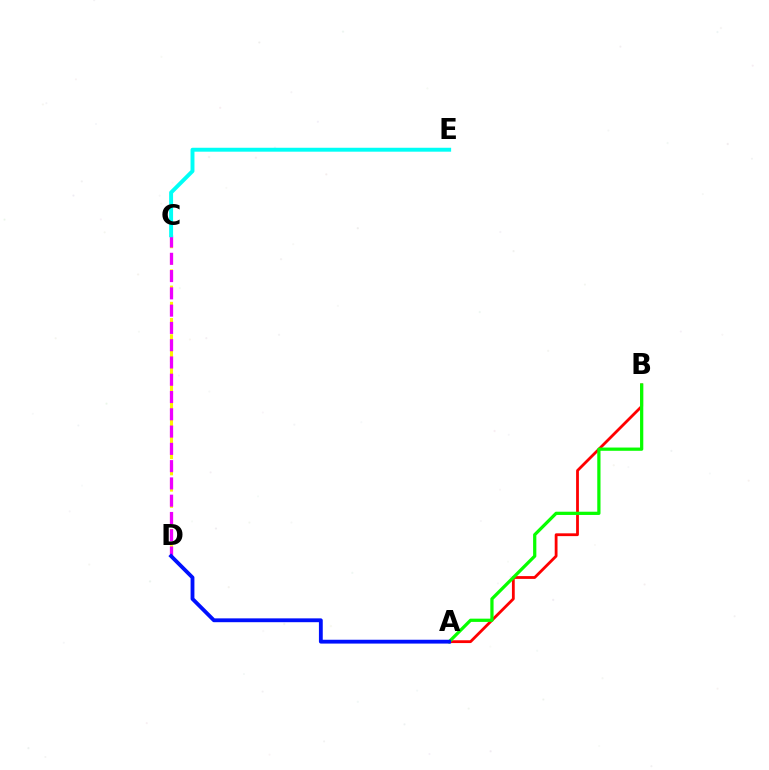{('A', 'B'): [{'color': '#ff0000', 'line_style': 'solid', 'thickness': 2.02}, {'color': '#08ff00', 'line_style': 'solid', 'thickness': 2.33}], ('C', 'D'): [{'color': '#fcf500', 'line_style': 'dashed', 'thickness': 2.2}, {'color': '#ee00ff', 'line_style': 'dashed', 'thickness': 2.35}], ('A', 'D'): [{'color': '#0010ff', 'line_style': 'solid', 'thickness': 2.76}], ('C', 'E'): [{'color': '#00fff6', 'line_style': 'solid', 'thickness': 2.83}]}